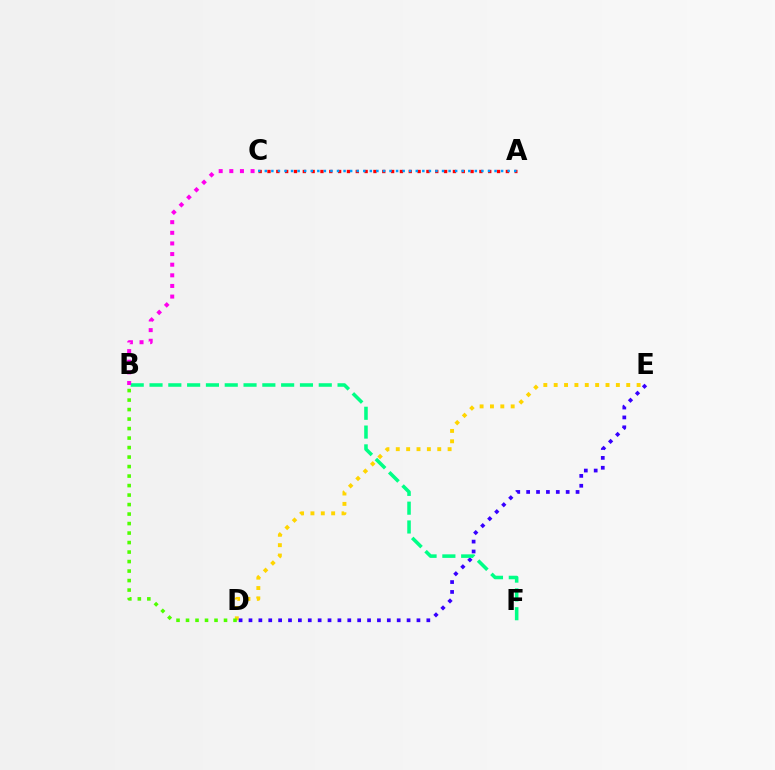{('D', 'E'): [{'color': '#ffd500', 'line_style': 'dotted', 'thickness': 2.82}, {'color': '#3700ff', 'line_style': 'dotted', 'thickness': 2.68}], ('A', 'C'): [{'color': '#ff0000', 'line_style': 'dotted', 'thickness': 2.4}, {'color': '#009eff', 'line_style': 'dotted', 'thickness': 1.78}], ('B', 'F'): [{'color': '#00ff86', 'line_style': 'dashed', 'thickness': 2.55}], ('B', 'D'): [{'color': '#4fff00', 'line_style': 'dotted', 'thickness': 2.58}], ('B', 'C'): [{'color': '#ff00ed', 'line_style': 'dotted', 'thickness': 2.89}]}